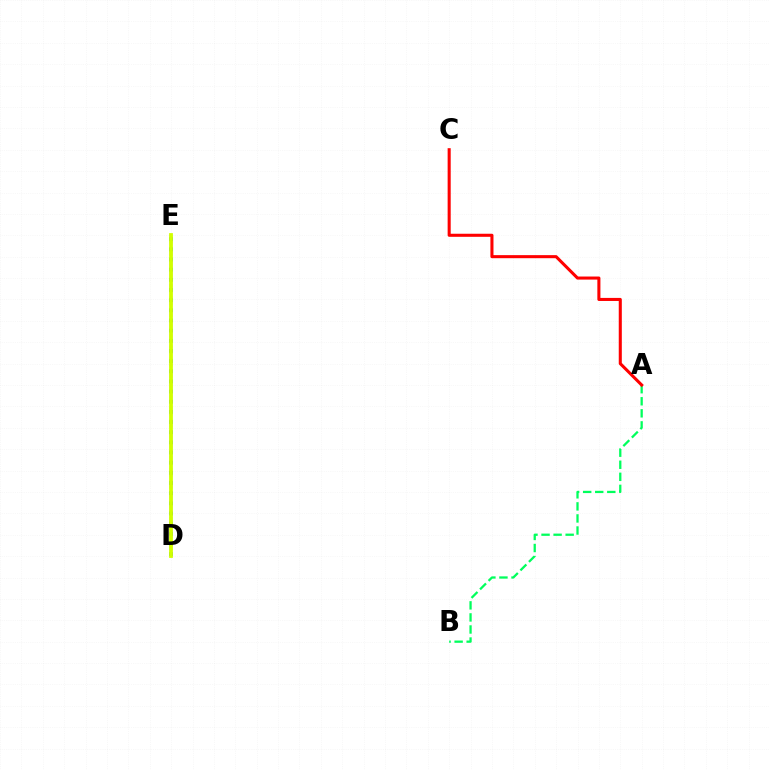{('A', 'B'): [{'color': '#00ff5c', 'line_style': 'dashed', 'thickness': 1.64}], ('A', 'C'): [{'color': '#ff0000', 'line_style': 'solid', 'thickness': 2.21}], ('D', 'E'): [{'color': '#b900ff', 'line_style': 'dashed', 'thickness': 1.67}, {'color': '#0074ff', 'line_style': 'dotted', 'thickness': 2.76}, {'color': '#d1ff00', 'line_style': 'solid', 'thickness': 2.73}]}